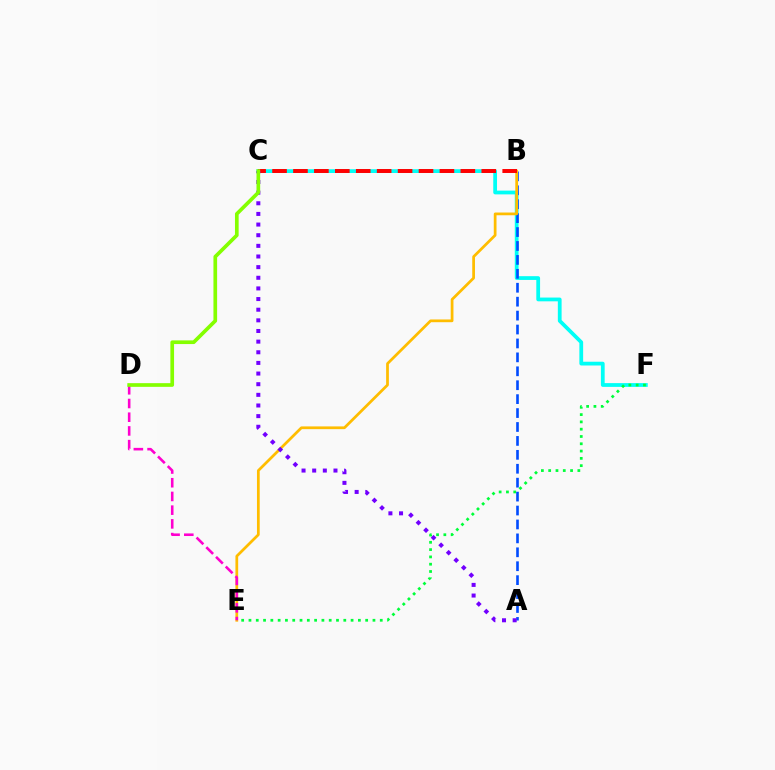{('C', 'F'): [{'color': '#00fff6', 'line_style': 'solid', 'thickness': 2.71}], ('E', 'F'): [{'color': '#00ff39', 'line_style': 'dotted', 'thickness': 1.98}], ('A', 'B'): [{'color': '#004bff', 'line_style': 'dashed', 'thickness': 1.89}], ('B', 'E'): [{'color': '#ffbd00', 'line_style': 'solid', 'thickness': 1.97}], ('B', 'C'): [{'color': '#ff0000', 'line_style': 'dashed', 'thickness': 2.84}], ('A', 'C'): [{'color': '#7200ff', 'line_style': 'dotted', 'thickness': 2.89}], ('D', 'E'): [{'color': '#ff00cf', 'line_style': 'dashed', 'thickness': 1.86}], ('C', 'D'): [{'color': '#84ff00', 'line_style': 'solid', 'thickness': 2.65}]}